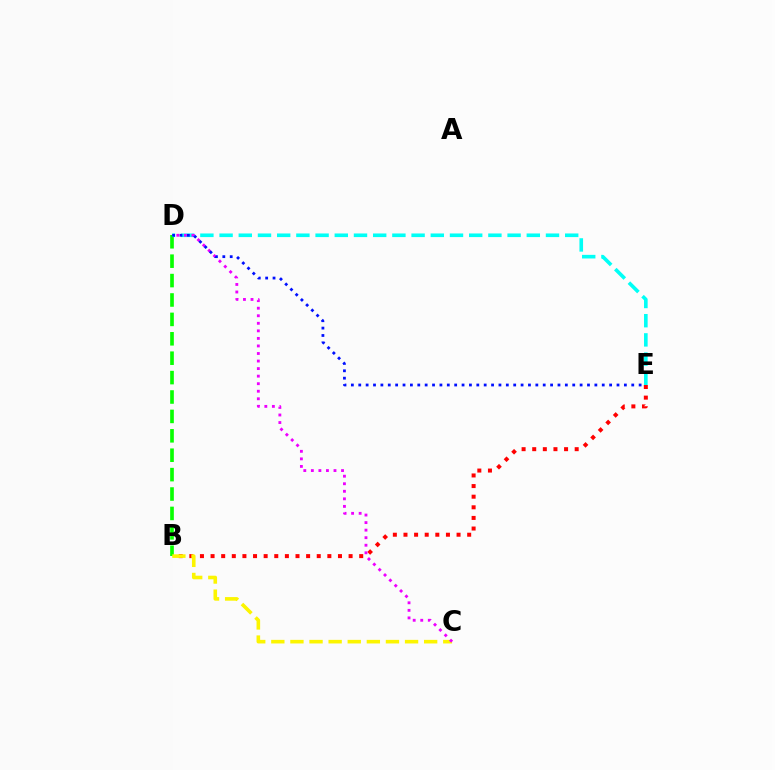{('B', 'D'): [{'color': '#08ff00', 'line_style': 'dashed', 'thickness': 2.64}], ('D', 'E'): [{'color': '#00fff6', 'line_style': 'dashed', 'thickness': 2.61}, {'color': '#0010ff', 'line_style': 'dotted', 'thickness': 2.0}], ('B', 'E'): [{'color': '#ff0000', 'line_style': 'dotted', 'thickness': 2.88}], ('B', 'C'): [{'color': '#fcf500', 'line_style': 'dashed', 'thickness': 2.6}], ('C', 'D'): [{'color': '#ee00ff', 'line_style': 'dotted', 'thickness': 2.05}]}